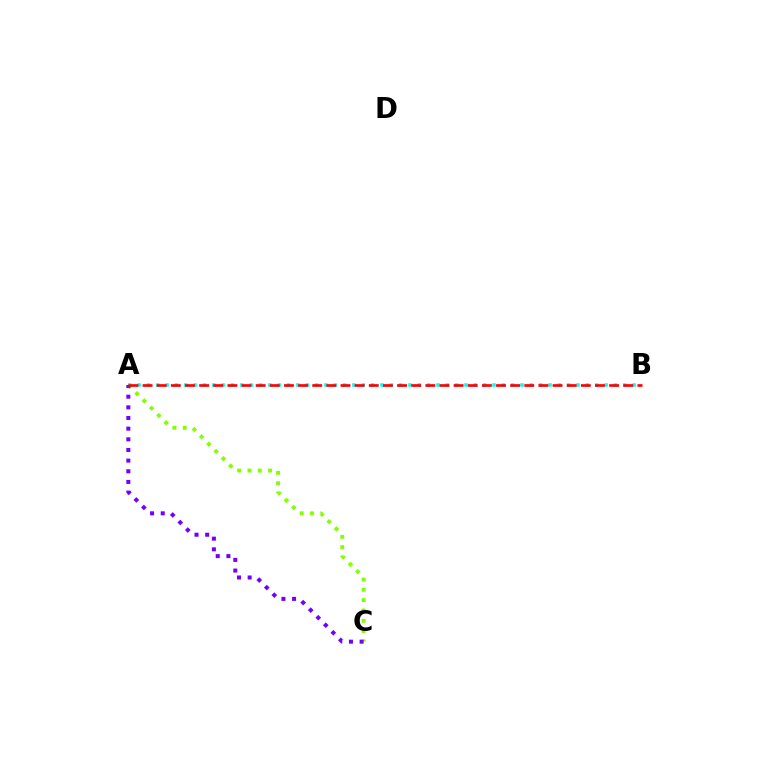{('A', 'B'): [{'color': '#00fff6', 'line_style': 'dotted', 'thickness': 2.54}, {'color': '#ff0000', 'line_style': 'dashed', 'thickness': 1.92}], ('A', 'C'): [{'color': '#84ff00', 'line_style': 'dotted', 'thickness': 2.8}, {'color': '#7200ff', 'line_style': 'dotted', 'thickness': 2.9}]}